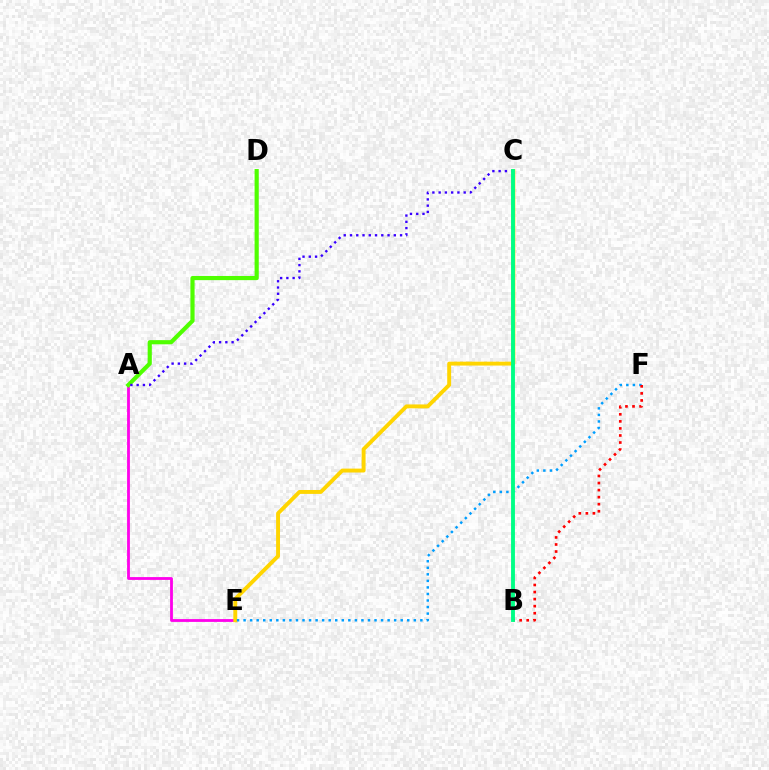{('A', 'E'): [{'color': '#ff00ed', 'line_style': 'solid', 'thickness': 2.02}], ('A', 'D'): [{'color': '#4fff00', 'line_style': 'solid', 'thickness': 3.0}], ('A', 'C'): [{'color': '#3700ff', 'line_style': 'dotted', 'thickness': 1.7}], ('C', 'E'): [{'color': '#ffd500', 'line_style': 'solid', 'thickness': 2.82}], ('E', 'F'): [{'color': '#009eff', 'line_style': 'dotted', 'thickness': 1.78}], ('B', 'F'): [{'color': '#ff0000', 'line_style': 'dotted', 'thickness': 1.92}], ('B', 'C'): [{'color': '#00ff86', 'line_style': 'solid', 'thickness': 2.79}]}